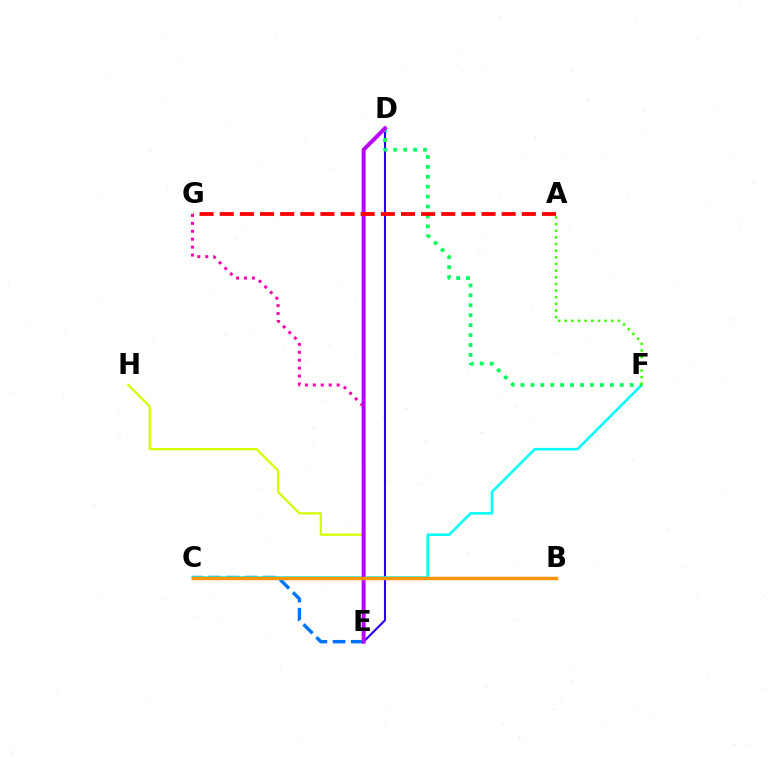{('E', 'G'): [{'color': '#ff00ac', 'line_style': 'dotted', 'thickness': 2.16}], ('E', 'H'): [{'color': '#d1ff00', 'line_style': 'solid', 'thickness': 1.59}], ('D', 'E'): [{'color': '#2500ff', 'line_style': 'solid', 'thickness': 1.51}, {'color': '#b900ff', 'line_style': 'solid', 'thickness': 2.84}], ('C', 'E'): [{'color': '#0074ff', 'line_style': 'dashed', 'thickness': 2.47}], ('C', 'F'): [{'color': '#00fff6', 'line_style': 'solid', 'thickness': 1.83}], ('D', 'F'): [{'color': '#00ff5c', 'line_style': 'dotted', 'thickness': 2.7}], ('A', 'F'): [{'color': '#3dff00', 'line_style': 'dotted', 'thickness': 1.81}], ('B', 'C'): [{'color': '#ff9400', 'line_style': 'solid', 'thickness': 2.5}], ('A', 'G'): [{'color': '#ff0000', 'line_style': 'dashed', 'thickness': 2.74}]}